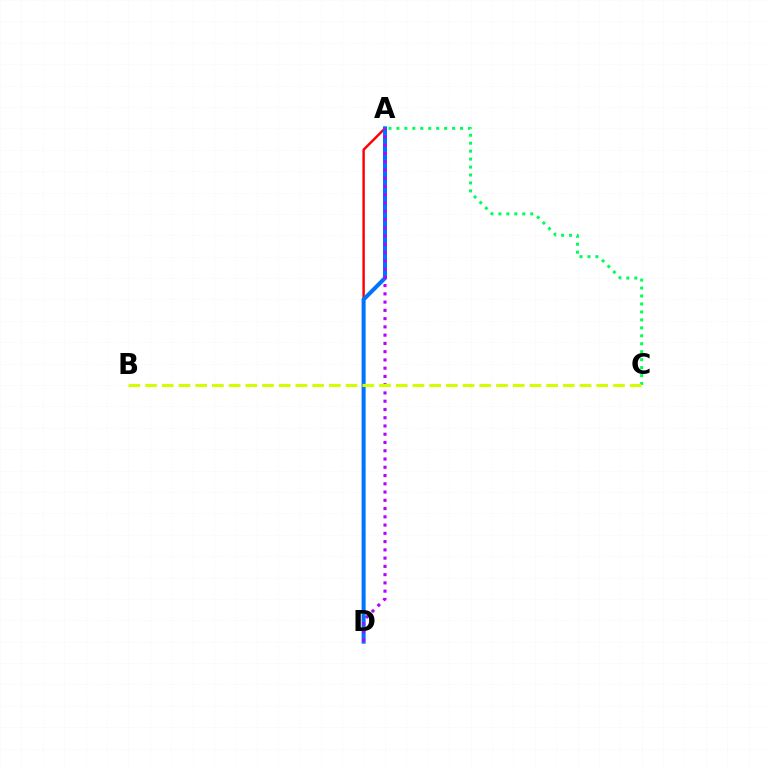{('A', 'D'): [{'color': '#ff0000', 'line_style': 'solid', 'thickness': 1.76}, {'color': '#0074ff', 'line_style': 'solid', 'thickness': 2.91}, {'color': '#b900ff', 'line_style': 'dotted', 'thickness': 2.24}], ('A', 'C'): [{'color': '#00ff5c', 'line_style': 'dotted', 'thickness': 2.16}], ('B', 'C'): [{'color': '#d1ff00', 'line_style': 'dashed', 'thickness': 2.27}]}